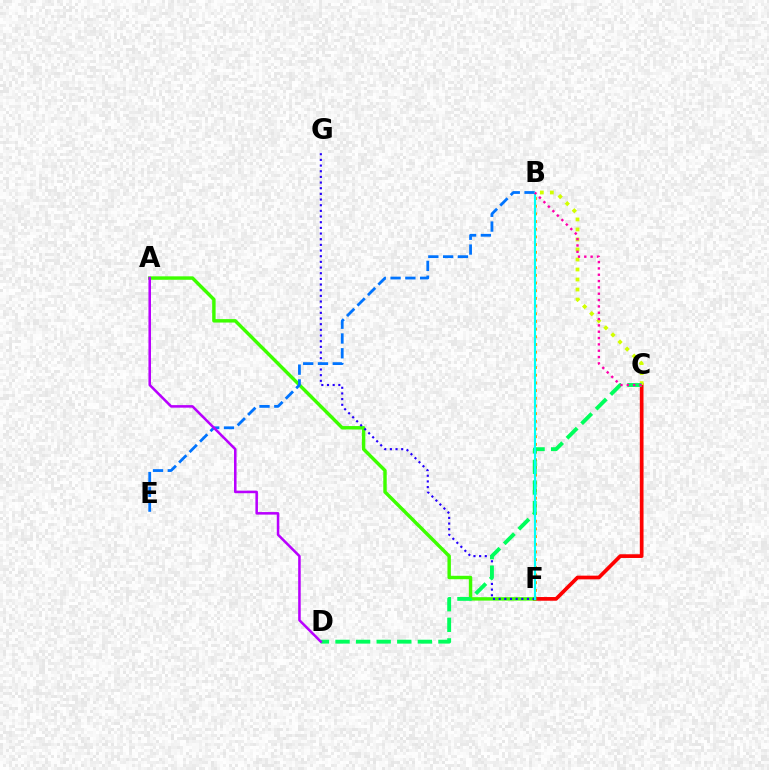{('B', 'F'): [{'color': '#ff9400', 'line_style': 'dotted', 'thickness': 2.09}, {'color': '#00fff6', 'line_style': 'solid', 'thickness': 1.53}], ('C', 'F'): [{'color': '#ff0000', 'line_style': 'solid', 'thickness': 2.67}], ('B', 'C'): [{'color': '#d1ff00', 'line_style': 'dotted', 'thickness': 2.72}, {'color': '#ff00ac', 'line_style': 'dotted', 'thickness': 1.72}], ('A', 'F'): [{'color': '#3dff00', 'line_style': 'solid', 'thickness': 2.47}], ('F', 'G'): [{'color': '#2500ff', 'line_style': 'dotted', 'thickness': 1.54}], ('C', 'D'): [{'color': '#00ff5c', 'line_style': 'dashed', 'thickness': 2.8}], ('B', 'E'): [{'color': '#0074ff', 'line_style': 'dashed', 'thickness': 2.01}], ('A', 'D'): [{'color': '#b900ff', 'line_style': 'solid', 'thickness': 1.83}]}